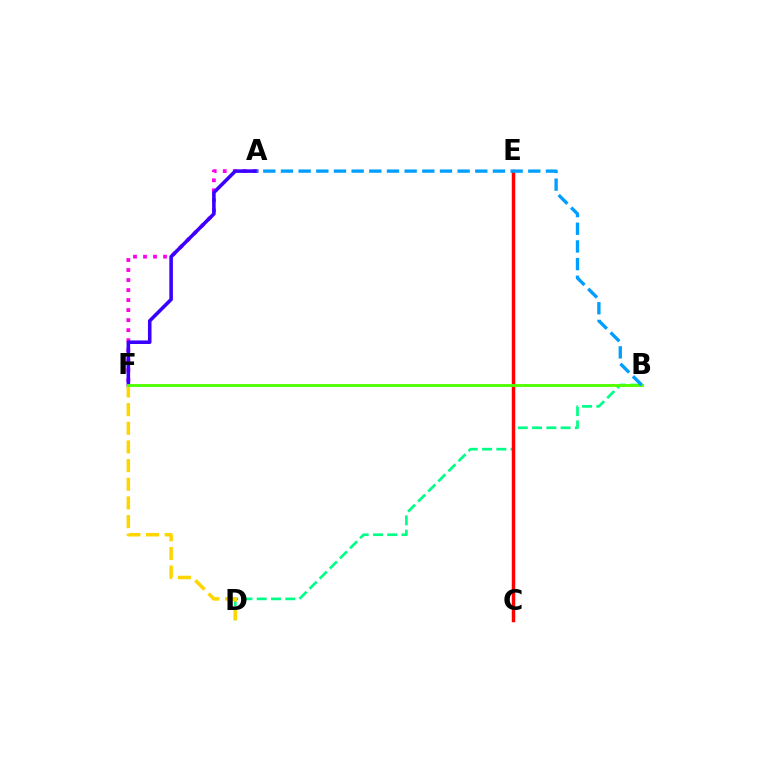{('B', 'D'): [{'color': '#00ff86', 'line_style': 'dashed', 'thickness': 1.94}], ('A', 'F'): [{'color': '#ff00ed', 'line_style': 'dotted', 'thickness': 2.72}, {'color': '#3700ff', 'line_style': 'solid', 'thickness': 2.56}], ('D', 'F'): [{'color': '#ffd500', 'line_style': 'dashed', 'thickness': 2.53}], ('C', 'E'): [{'color': '#ff0000', 'line_style': 'solid', 'thickness': 2.49}], ('B', 'F'): [{'color': '#4fff00', 'line_style': 'solid', 'thickness': 2.06}], ('A', 'B'): [{'color': '#009eff', 'line_style': 'dashed', 'thickness': 2.4}]}